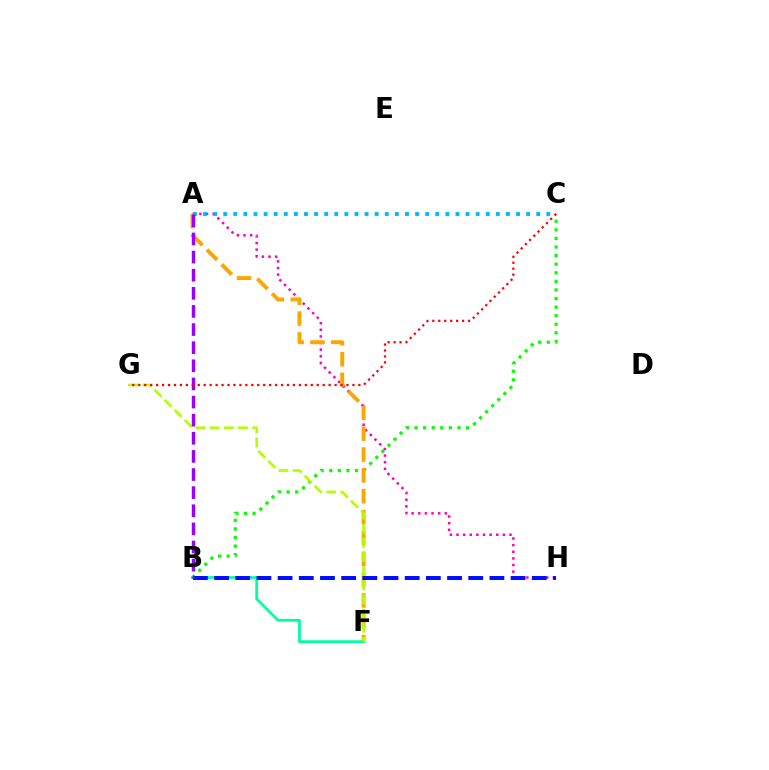{('A', 'H'): [{'color': '#ff00bd', 'line_style': 'dotted', 'thickness': 1.8}], ('B', 'C'): [{'color': '#08ff00', 'line_style': 'dotted', 'thickness': 2.33}], ('A', 'F'): [{'color': '#ffa500', 'line_style': 'dashed', 'thickness': 2.83}], ('A', 'C'): [{'color': '#00b5ff', 'line_style': 'dotted', 'thickness': 2.74}], ('B', 'F'): [{'color': '#00ff9d', 'line_style': 'solid', 'thickness': 1.98}], ('F', 'G'): [{'color': '#b3ff00', 'line_style': 'dashed', 'thickness': 1.92}], ('B', 'H'): [{'color': '#0010ff', 'line_style': 'dashed', 'thickness': 2.88}], ('A', 'B'): [{'color': '#9b00ff', 'line_style': 'dashed', 'thickness': 2.46}], ('C', 'G'): [{'color': '#ff0000', 'line_style': 'dotted', 'thickness': 1.62}]}